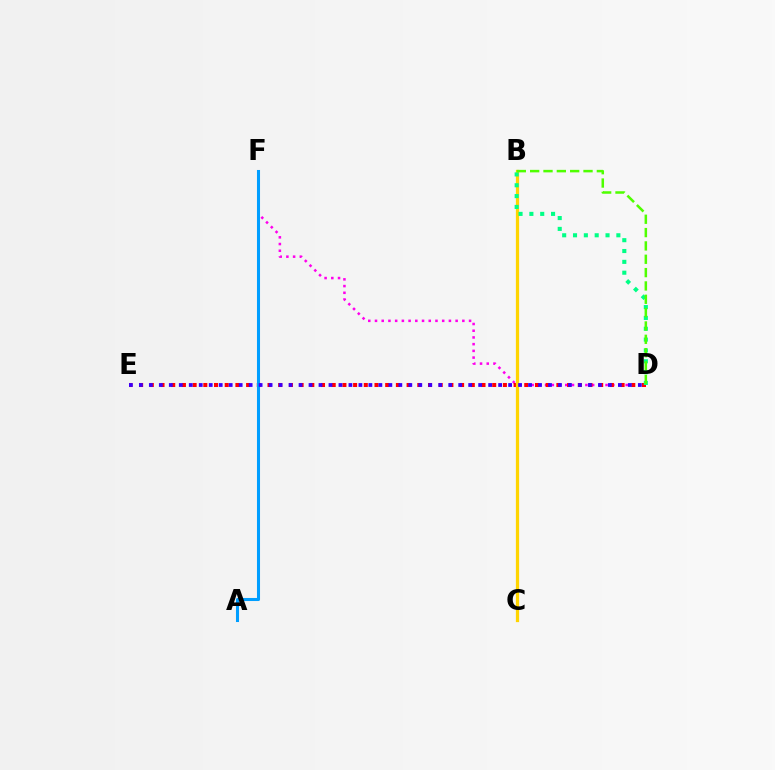{('D', 'F'): [{'color': '#ff00ed', 'line_style': 'dotted', 'thickness': 1.83}], ('D', 'E'): [{'color': '#ff0000', 'line_style': 'dotted', 'thickness': 2.91}, {'color': '#3700ff', 'line_style': 'dotted', 'thickness': 2.71}], ('B', 'C'): [{'color': '#ffd500', 'line_style': 'solid', 'thickness': 2.33}], ('B', 'D'): [{'color': '#00ff86', 'line_style': 'dotted', 'thickness': 2.94}, {'color': '#4fff00', 'line_style': 'dashed', 'thickness': 1.81}], ('A', 'F'): [{'color': '#009eff', 'line_style': 'solid', 'thickness': 2.2}]}